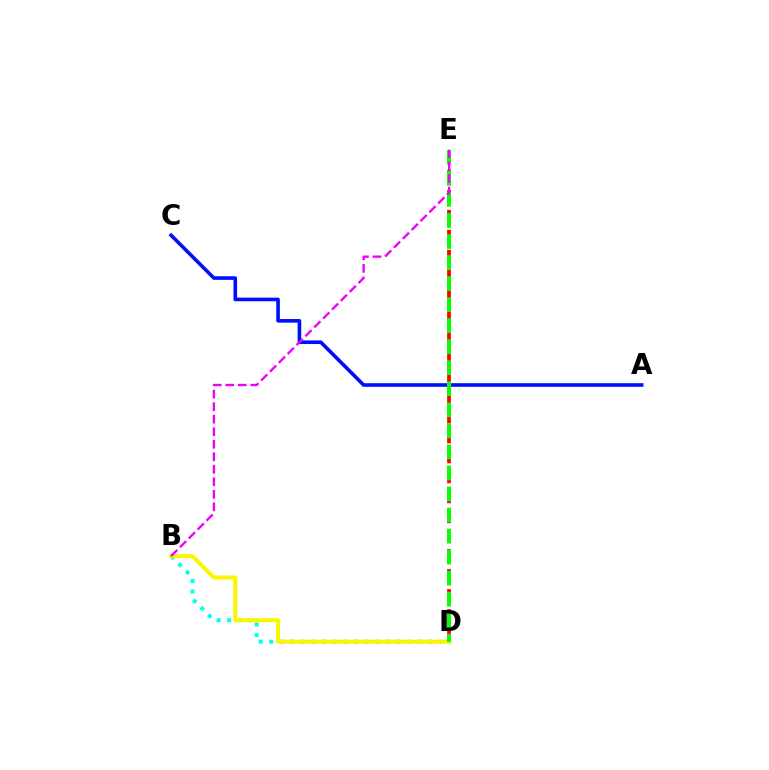{('B', 'D'): [{'color': '#00fff6', 'line_style': 'dotted', 'thickness': 2.87}, {'color': '#fcf500', 'line_style': 'solid', 'thickness': 2.88}], ('A', 'C'): [{'color': '#0010ff', 'line_style': 'solid', 'thickness': 2.61}], ('D', 'E'): [{'color': '#ff0000', 'line_style': 'dashed', 'thickness': 2.71}, {'color': '#08ff00', 'line_style': 'dashed', 'thickness': 2.86}], ('B', 'E'): [{'color': '#ee00ff', 'line_style': 'dashed', 'thickness': 1.7}]}